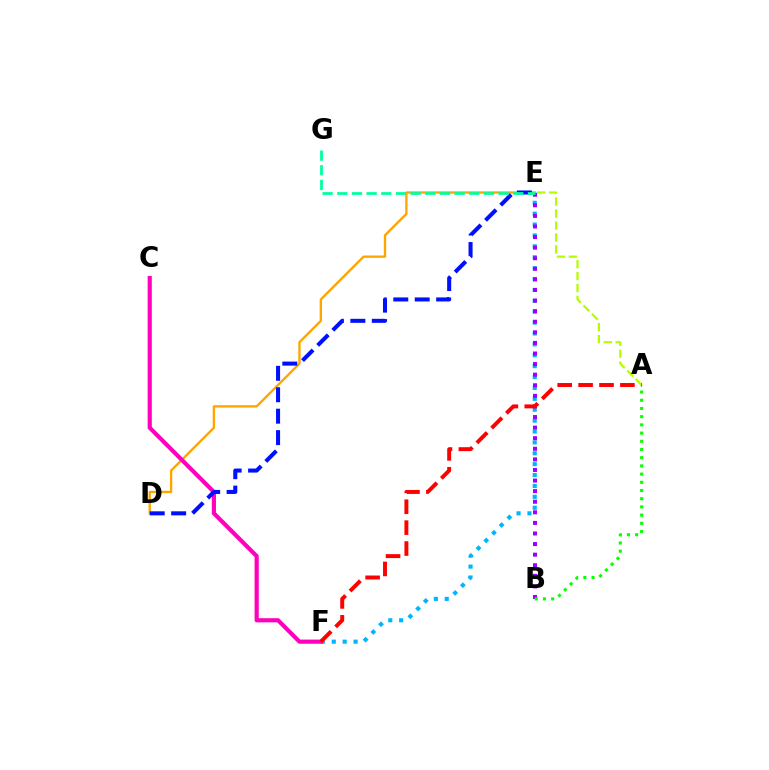{('E', 'F'): [{'color': '#00b5ff', 'line_style': 'dotted', 'thickness': 2.96}], ('A', 'E'): [{'color': '#b3ff00', 'line_style': 'dashed', 'thickness': 1.63}], ('D', 'E'): [{'color': '#ffa500', 'line_style': 'solid', 'thickness': 1.69}, {'color': '#0010ff', 'line_style': 'dashed', 'thickness': 2.91}], ('C', 'F'): [{'color': '#ff00bd', 'line_style': 'solid', 'thickness': 3.0}], ('B', 'E'): [{'color': '#9b00ff', 'line_style': 'dotted', 'thickness': 2.88}], ('A', 'F'): [{'color': '#ff0000', 'line_style': 'dashed', 'thickness': 2.84}], ('E', 'G'): [{'color': '#00ff9d', 'line_style': 'dashed', 'thickness': 1.99}], ('A', 'B'): [{'color': '#08ff00', 'line_style': 'dotted', 'thickness': 2.23}]}